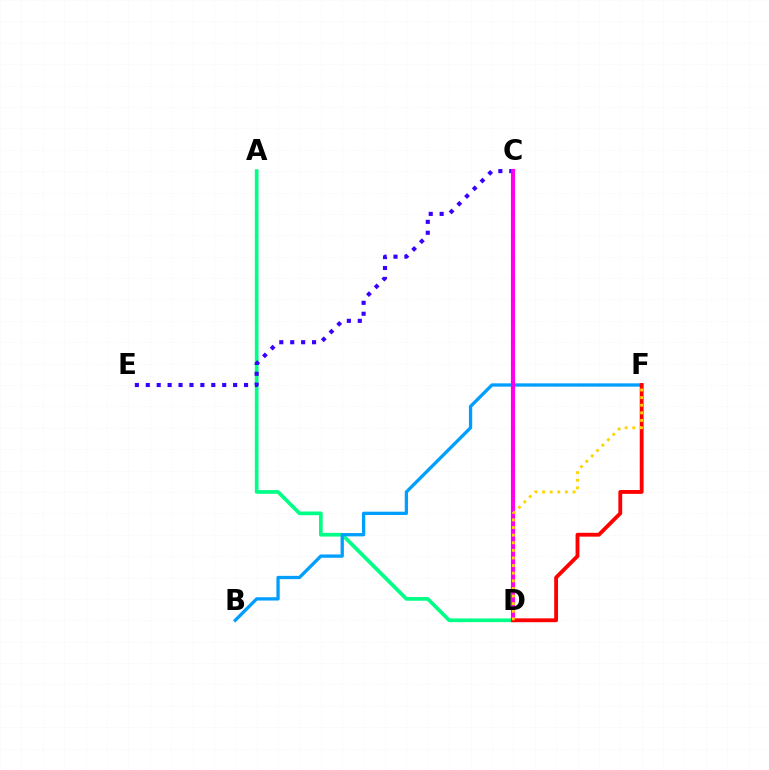{('C', 'D'): [{'color': '#4fff00', 'line_style': 'dotted', 'thickness': 1.63}, {'color': '#ff00ed', 'line_style': 'solid', 'thickness': 2.98}], ('A', 'D'): [{'color': '#00ff86', 'line_style': 'solid', 'thickness': 2.66}], ('B', 'F'): [{'color': '#009eff', 'line_style': 'solid', 'thickness': 2.37}], ('C', 'E'): [{'color': '#3700ff', 'line_style': 'dotted', 'thickness': 2.97}], ('D', 'F'): [{'color': '#ff0000', 'line_style': 'solid', 'thickness': 2.76}, {'color': '#ffd500', 'line_style': 'dotted', 'thickness': 2.07}]}